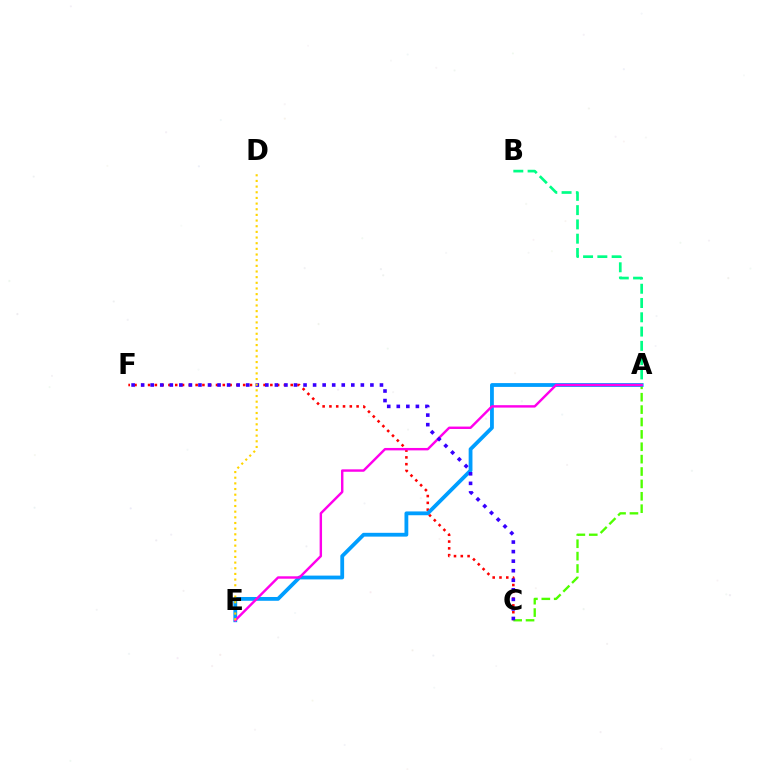{('C', 'F'): [{'color': '#ff0000', 'line_style': 'dotted', 'thickness': 1.85}, {'color': '#3700ff', 'line_style': 'dotted', 'thickness': 2.6}], ('A', 'C'): [{'color': '#4fff00', 'line_style': 'dashed', 'thickness': 1.68}], ('A', 'E'): [{'color': '#009eff', 'line_style': 'solid', 'thickness': 2.74}, {'color': '#ff00ed', 'line_style': 'solid', 'thickness': 1.74}], ('A', 'B'): [{'color': '#00ff86', 'line_style': 'dashed', 'thickness': 1.94}], ('D', 'E'): [{'color': '#ffd500', 'line_style': 'dotted', 'thickness': 1.54}]}